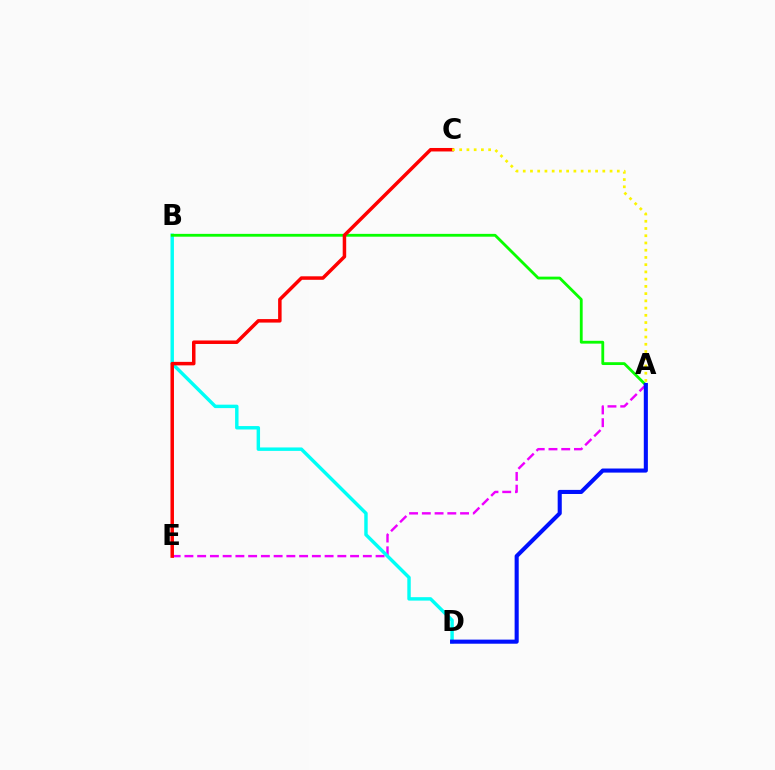{('A', 'E'): [{'color': '#ee00ff', 'line_style': 'dashed', 'thickness': 1.73}], ('B', 'D'): [{'color': '#00fff6', 'line_style': 'solid', 'thickness': 2.47}], ('A', 'B'): [{'color': '#08ff00', 'line_style': 'solid', 'thickness': 2.03}], ('A', 'D'): [{'color': '#0010ff', 'line_style': 'solid', 'thickness': 2.94}], ('C', 'E'): [{'color': '#ff0000', 'line_style': 'solid', 'thickness': 2.52}], ('A', 'C'): [{'color': '#fcf500', 'line_style': 'dotted', 'thickness': 1.97}]}